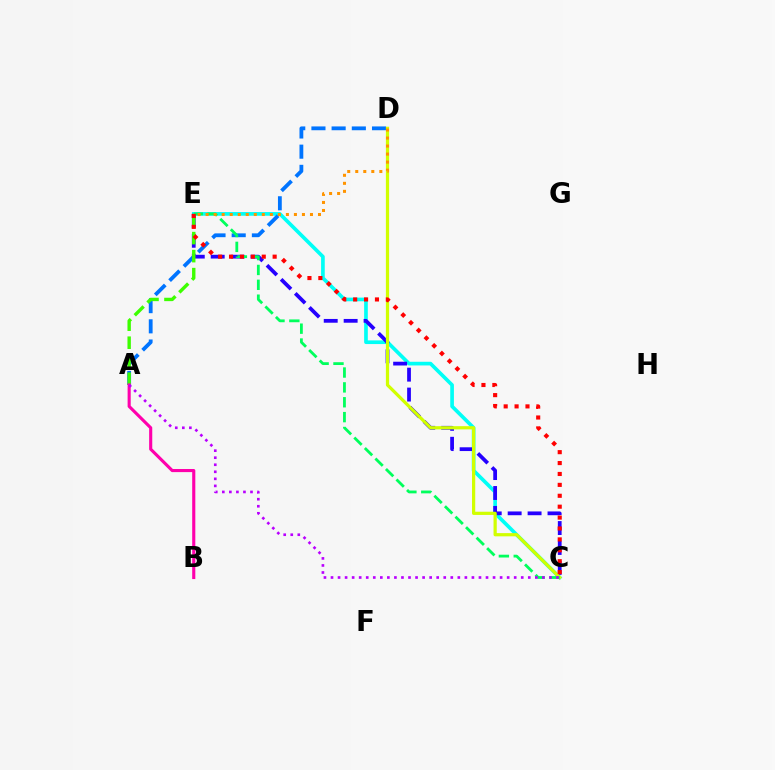{('C', 'E'): [{'color': '#00fff6', 'line_style': 'solid', 'thickness': 2.64}, {'color': '#2500ff', 'line_style': 'dashed', 'thickness': 2.71}, {'color': '#00ff5c', 'line_style': 'dashed', 'thickness': 2.02}, {'color': '#ff0000', 'line_style': 'dotted', 'thickness': 2.96}], ('A', 'D'): [{'color': '#0074ff', 'line_style': 'dashed', 'thickness': 2.74}], ('A', 'E'): [{'color': '#3dff00', 'line_style': 'dashed', 'thickness': 2.45}], ('C', 'D'): [{'color': '#d1ff00', 'line_style': 'solid', 'thickness': 2.32}], ('A', 'B'): [{'color': '#ff00ac', 'line_style': 'solid', 'thickness': 2.24}], ('D', 'E'): [{'color': '#ff9400', 'line_style': 'dotted', 'thickness': 2.18}], ('A', 'C'): [{'color': '#b900ff', 'line_style': 'dotted', 'thickness': 1.91}]}